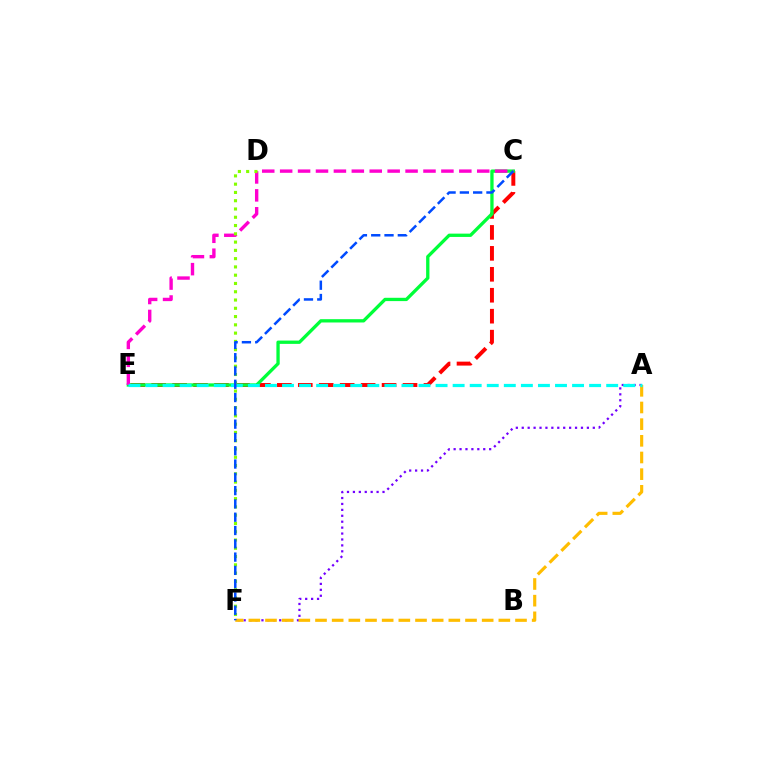{('C', 'E'): [{'color': '#ff0000', 'line_style': 'dashed', 'thickness': 2.85}, {'color': '#00ff39', 'line_style': 'solid', 'thickness': 2.38}, {'color': '#ff00cf', 'line_style': 'dashed', 'thickness': 2.43}], ('A', 'F'): [{'color': '#7200ff', 'line_style': 'dotted', 'thickness': 1.61}, {'color': '#ffbd00', 'line_style': 'dashed', 'thickness': 2.26}], ('A', 'E'): [{'color': '#00fff6', 'line_style': 'dashed', 'thickness': 2.32}], ('D', 'F'): [{'color': '#84ff00', 'line_style': 'dotted', 'thickness': 2.25}], ('C', 'F'): [{'color': '#004bff', 'line_style': 'dashed', 'thickness': 1.81}]}